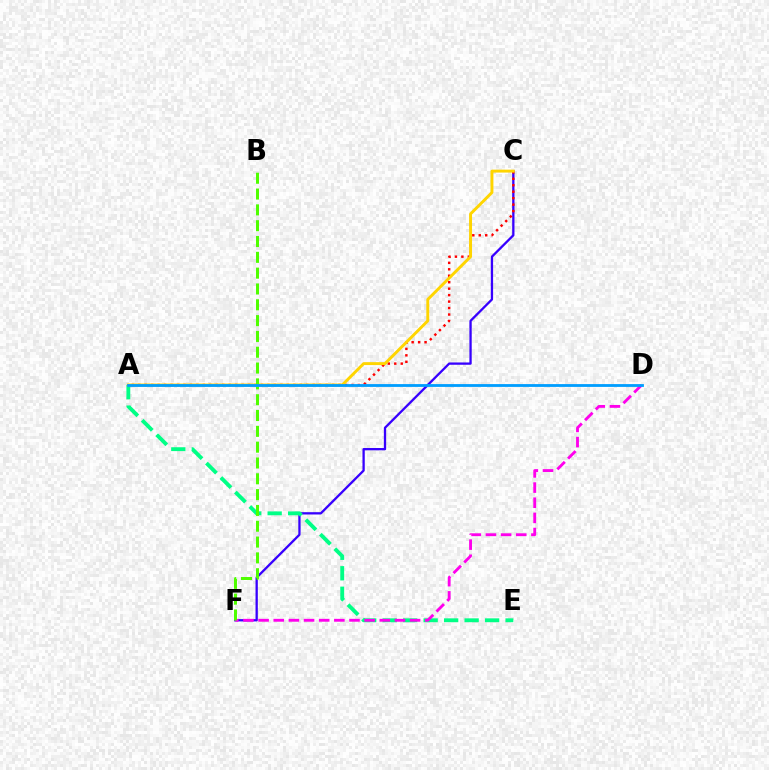{('C', 'F'): [{'color': '#3700ff', 'line_style': 'solid', 'thickness': 1.65}], ('A', 'E'): [{'color': '#00ff86', 'line_style': 'dashed', 'thickness': 2.78}], ('A', 'C'): [{'color': '#ff0000', 'line_style': 'dotted', 'thickness': 1.76}, {'color': '#ffd500', 'line_style': 'solid', 'thickness': 2.11}], ('D', 'F'): [{'color': '#ff00ed', 'line_style': 'dashed', 'thickness': 2.06}], ('B', 'F'): [{'color': '#4fff00', 'line_style': 'dashed', 'thickness': 2.15}], ('A', 'D'): [{'color': '#009eff', 'line_style': 'solid', 'thickness': 2.02}]}